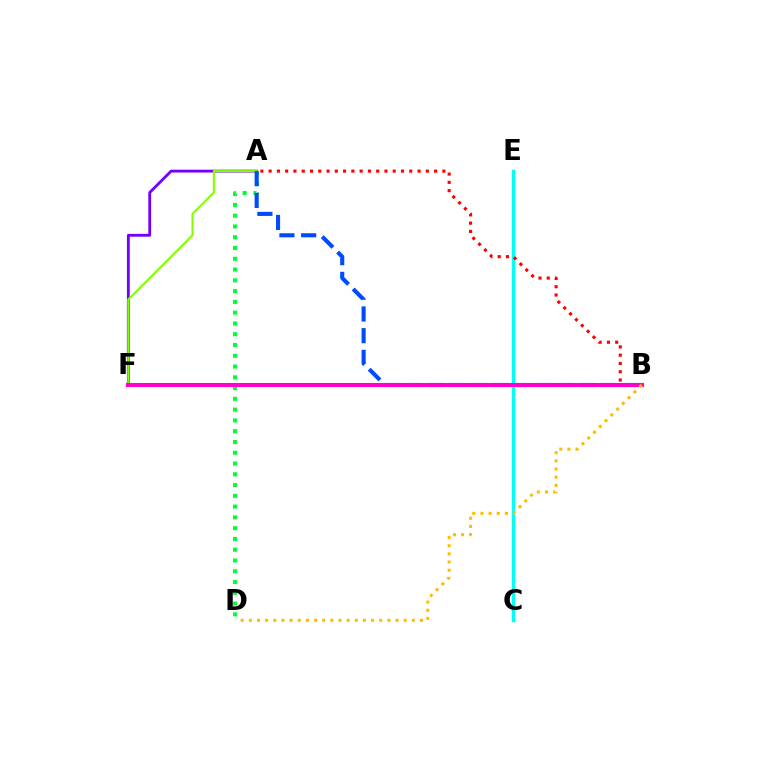{('A', 'F'): [{'color': '#7200ff', 'line_style': 'solid', 'thickness': 2.03}, {'color': '#84ff00', 'line_style': 'solid', 'thickness': 1.51}], ('C', 'E'): [{'color': '#00fff6', 'line_style': 'solid', 'thickness': 2.47}], ('A', 'D'): [{'color': '#00ff39', 'line_style': 'dotted', 'thickness': 2.93}], ('A', 'B'): [{'color': '#004bff', 'line_style': 'dashed', 'thickness': 2.95}, {'color': '#ff0000', 'line_style': 'dotted', 'thickness': 2.25}], ('B', 'F'): [{'color': '#ff00cf', 'line_style': 'solid', 'thickness': 2.93}], ('B', 'D'): [{'color': '#ffbd00', 'line_style': 'dotted', 'thickness': 2.21}]}